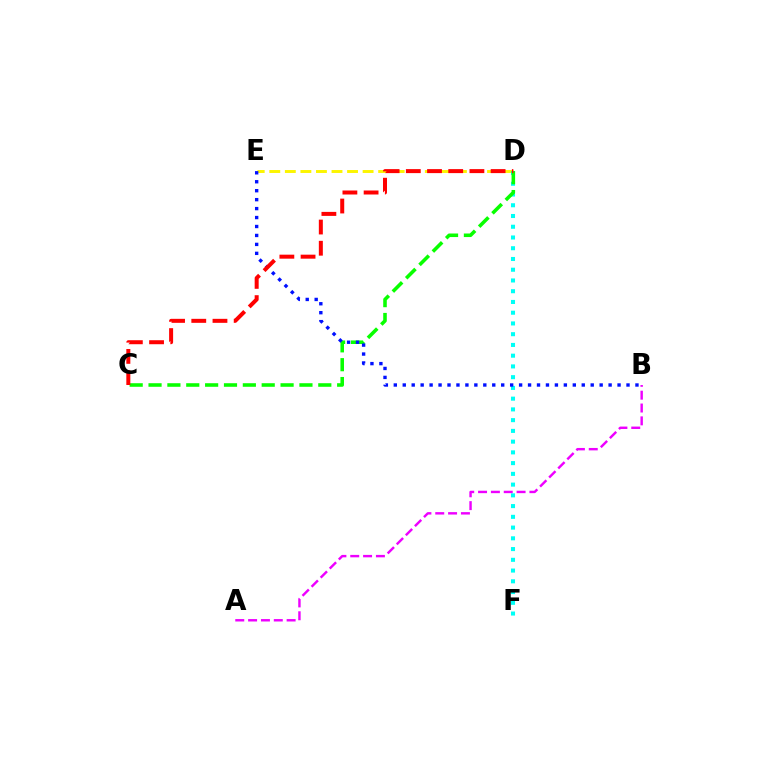{('D', 'E'): [{'color': '#fcf500', 'line_style': 'dashed', 'thickness': 2.11}], ('D', 'F'): [{'color': '#00fff6', 'line_style': 'dotted', 'thickness': 2.92}], ('C', 'D'): [{'color': '#08ff00', 'line_style': 'dashed', 'thickness': 2.56}, {'color': '#ff0000', 'line_style': 'dashed', 'thickness': 2.88}], ('B', 'E'): [{'color': '#0010ff', 'line_style': 'dotted', 'thickness': 2.43}], ('A', 'B'): [{'color': '#ee00ff', 'line_style': 'dashed', 'thickness': 1.74}]}